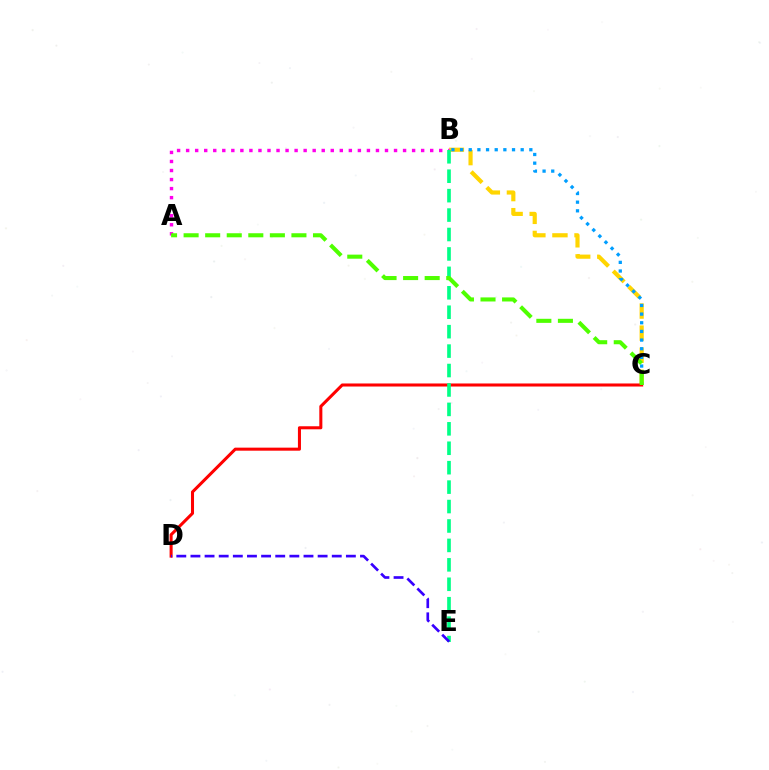{('B', 'C'): [{'color': '#ffd500', 'line_style': 'dashed', 'thickness': 3.0}, {'color': '#009eff', 'line_style': 'dotted', 'thickness': 2.35}], ('A', 'B'): [{'color': '#ff00ed', 'line_style': 'dotted', 'thickness': 2.46}], ('C', 'D'): [{'color': '#ff0000', 'line_style': 'solid', 'thickness': 2.19}], ('B', 'E'): [{'color': '#00ff86', 'line_style': 'dashed', 'thickness': 2.64}], ('D', 'E'): [{'color': '#3700ff', 'line_style': 'dashed', 'thickness': 1.92}], ('A', 'C'): [{'color': '#4fff00', 'line_style': 'dashed', 'thickness': 2.93}]}